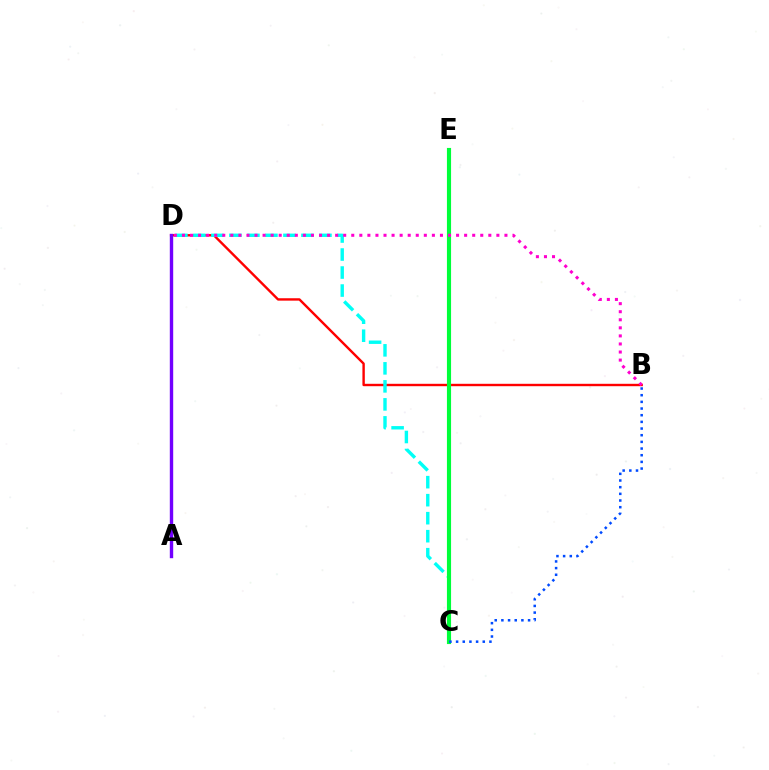{('A', 'D'): [{'color': '#84ff00', 'line_style': 'dashed', 'thickness': 1.84}, {'color': '#7200ff', 'line_style': 'solid', 'thickness': 2.44}], ('C', 'E'): [{'color': '#ffbd00', 'line_style': 'dotted', 'thickness': 1.97}, {'color': '#00ff39', 'line_style': 'solid', 'thickness': 2.97}], ('B', 'D'): [{'color': '#ff0000', 'line_style': 'solid', 'thickness': 1.73}, {'color': '#ff00cf', 'line_style': 'dotted', 'thickness': 2.19}], ('C', 'D'): [{'color': '#00fff6', 'line_style': 'dashed', 'thickness': 2.45}], ('B', 'C'): [{'color': '#004bff', 'line_style': 'dotted', 'thickness': 1.81}]}